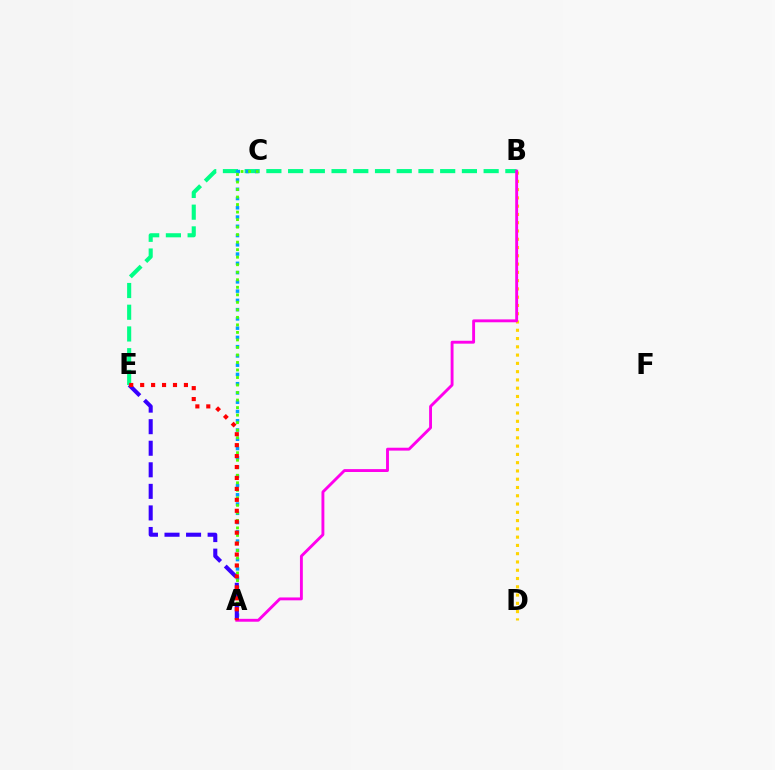{('B', 'E'): [{'color': '#00ff86', 'line_style': 'dashed', 'thickness': 2.95}], ('A', 'C'): [{'color': '#009eff', 'line_style': 'dotted', 'thickness': 2.52}, {'color': '#4fff00', 'line_style': 'dotted', 'thickness': 2.04}], ('B', 'D'): [{'color': '#ffd500', 'line_style': 'dotted', 'thickness': 2.25}], ('A', 'E'): [{'color': '#3700ff', 'line_style': 'dashed', 'thickness': 2.93}, {'color': '#ff0000', 'line_style': 'dotted', 'thickness': 2.97}], ('A', 'B'): [{'color': '#ff00ed', 'line_style': 'solid', 'thickness': 2.08}]}